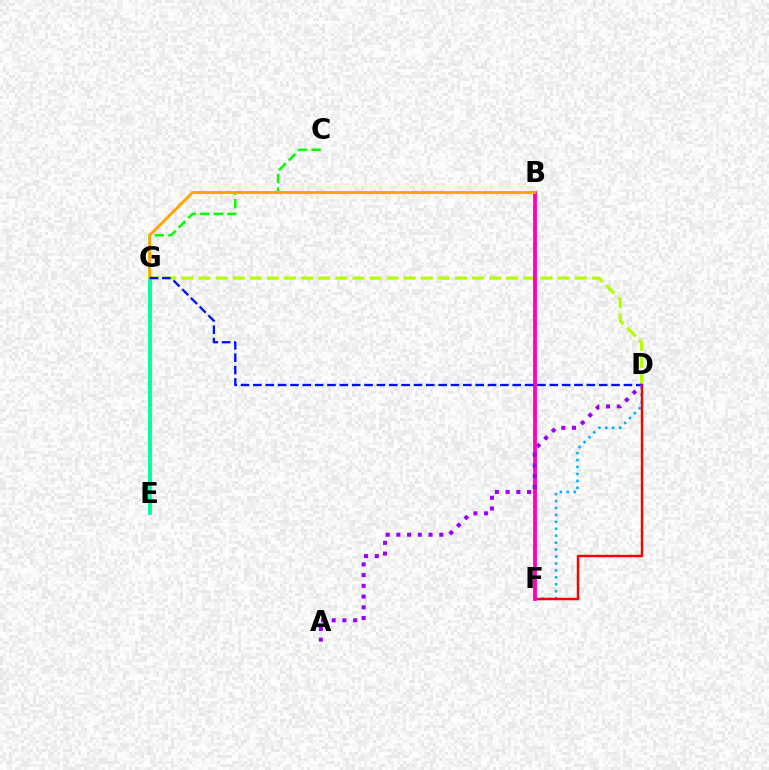{('D', 'G'): [{'color': '#b3ff00', 'line_style': 'dashed', 'thickness': 2.32}, {'color': '#0010ff', 'line_style': 'dashed', 'thickness': 1.68}], ('C', 'E'): [{'color': '#08ff00', 'line_style': 'dashed', 'thickness': 1.84}], ('D', 'F'): [{'color': '#00b5ff', 'line_style': 'dotted', 'thickness': 1.88}, {'color': '#ff0000', 'line_style': 'solid', 'thickness': 1.76}], ('B', 'F'): [{'color': '#ff00bd', 'line_style': 'solid', 'thickness': 2.74}], ('E', 'G'): [{'color': '#00ff9d', 'line_style': 'solid', 'thickness': 2.77}], ('B', 'G'): [{'color': '#ffa500', 'line_style': 'solid', 'thickness': 2.1}], ('A', 'D'): [{'color': '#9b00ff', 'line_style': 'dotted', 'thickness': 2.92}]}